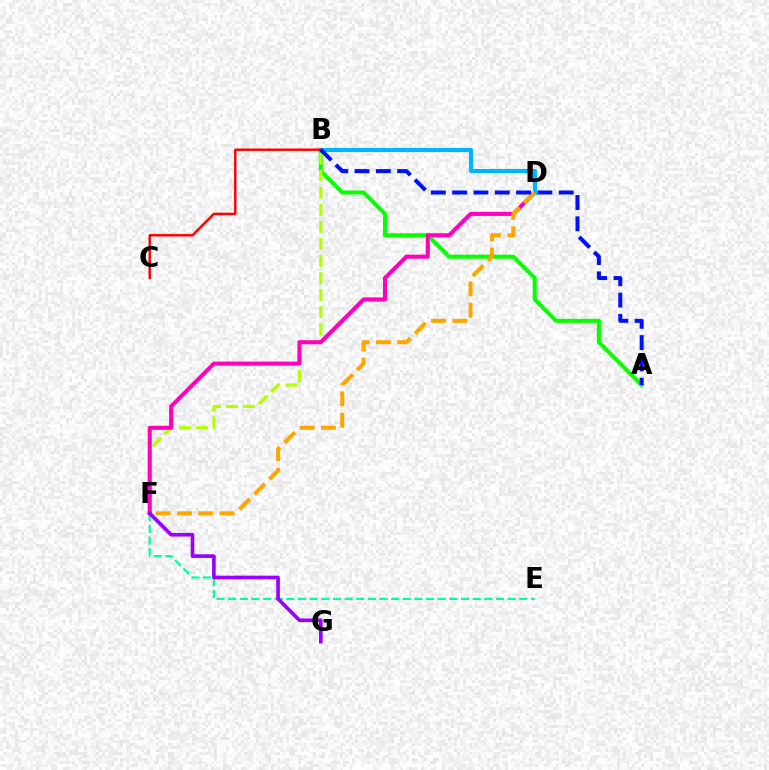{('A', 'B'): [{'color': '#08ff00', 'line_style': 'solid', 'thickness': 2.9}, {'color': '#0010ff', 'line_style': 'dashed', 'thickness': 2.89}], ('B', 'F'): [{'color': '#b3ff00', 'line_style': 'dashed', 'thickness': 2.32}], ('D', 'F'): [{'color': '#ff00bd', 'line_style': 'solid', 'thickness': 2.93}, {'color': '#ffa500', 'line_style': 'dashed', 'thickness': 2.9}], ('B', 'D'): [{'color': '#00b5ff', 'line_style': 'solid', 'thickness': 2.96}], ('B', 'C'): [{'color': '#ff0000', 'line_style': 'solid', 'thickness': 1.75}], ('E', 'F'): [{'color': '#00ff9d', 'line_style': 'dashed', 'thickness': 1.58}], ('F', 'G'): [{'color': '#9b00ff', 'line_style': 'solid', 'thickness': 2.63}]}